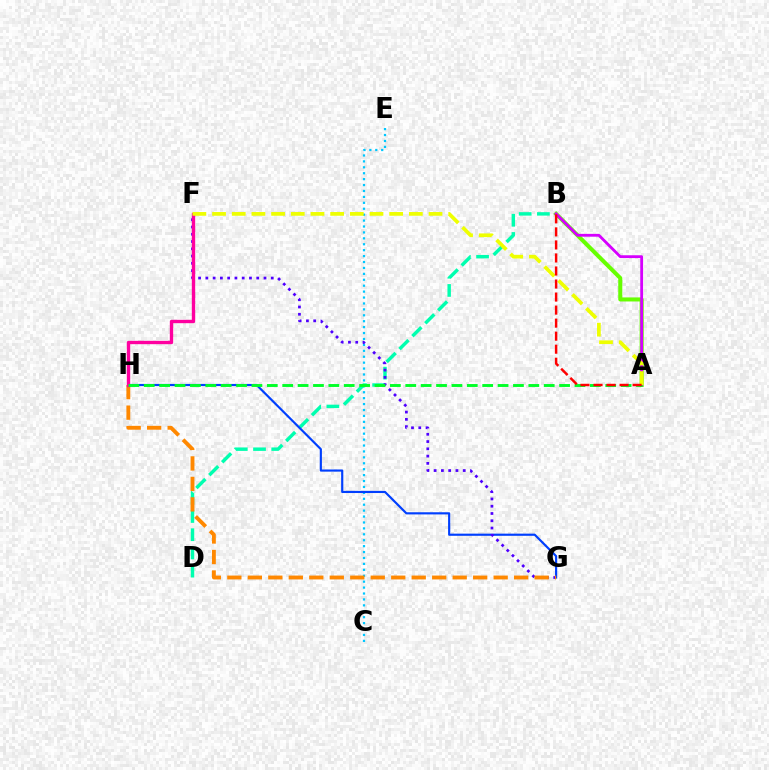{('C', 'E'): [{'color': '#00c7ff', 'line_style': 'dotted', 'thickness': 1.61}], ('B', 'D'): [{'color': '#00ffaf', 'line_style': 'dashed', 'thickness': 2.47}], ('A', 'B'): [{'color': '#66ff00', 'line_style': 'solid', 'thickness': 2.91}, {'color': '#d600ff', 'line_style': 'solid', 'thickness': 2.03}, {'color': '#ff0000', 'line_style': 'dashed', 'thickness': 1.77}], ('G', 'H'): [{'color': '#003fff', 'line_style': 'solid', 'thickness': 1.56}, {'color': '#ff8800', 'line_style': 'dashed', 'thickness': 2.78}], ('F', 'G'): [{'color': '#4f00ff', 'line_style': 'dotted', 'thickness': 1.97}], ('F', 'H'): [{'color': '#ff00a0', 'line_style': 'solid', 'thickness': 2.43}], ('A', 'H'): [{'color': '#00ff27', 'line_style': 'dashed', 'thickness': 2.09}], ('A', 'F'): [{'color': '#eeff00', 'line_style': 'dashed', 'thickness': 2.67}]}